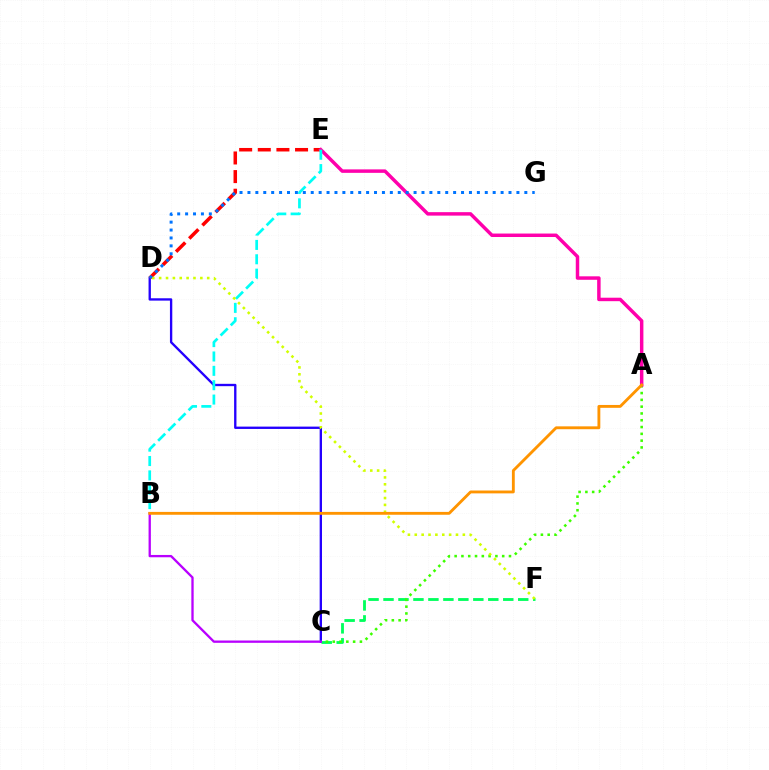{('C', 'F'): [{'color': '#00ff5c', 'line_style': 'dashed', 'thickness': 2.03}], ('C', 'D'): [{'color': '#2500ff', 'line_style': 'solid', 'thickness': 1.69}], ('D', 'E'): [{'color': '#ff0000', 'line_style': 'dashed', 'thickness': 2.53}], ('A', 'C'): [{'color': '#3dff00', 'line_style': 'dotted', 'thickness': 1.85}], ('A', 'E'): [{'color': '#ff00ac', 'line_style': 'solid', 'thickness': 2.5}], ('B', 'E'): [{'color': '#00fff6', 'line_style': 'dashed', 'thickness': 1.95}], ('B', 'C'): [{'color': '#b900ff', 'line_style': 'solid', 'thickness': 1.66}], ('D', 'F'): [{'color': '#d1ff00', 'line_style': 'dotted', 'thickness': 1.87}], ('D', 'G'): [{'color': '#0074ff', 'line_style': 'dotted', 'thickness': 2.15}], ('A', 'B'): [{'color': '#ff9400', 'line_style': 'solid', 'thickness': 2.06}]}